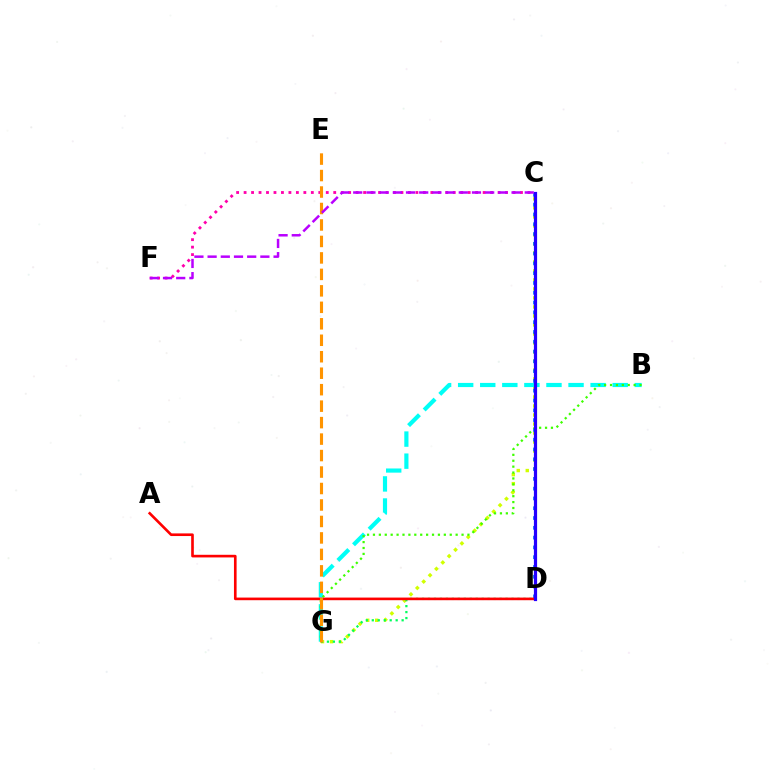{('C', 'G'): [{'color': '#d1ff00', 'line_style': 'dotted', 'thickness': 2.45}], ('B', 'G'): [{'color': '#00fff6', 'line_style': 'dashed', 'thickness': 3.0}, {'color': '#3dff00', 'line_style': 'dotted', 'thickness': 1.6}], ('C', 'D'): [{'color': '#0074ff', 'line_style': 'dotted', 'thickness': 2.66}, {'color': '#2500ff', 'line_style': 'solid', 'thickness': 2.3}], ('D', 'G'): [{'color': '#00ff5c', 'line_style': 'dotted', 'thickness': 1.62}], ('C', 'F'): [{'color': '#ff00ac', 'line_style': 'dotted', 'thickness': 2.03}, {'color': '#b900ff', 'line_style': 'dashed', 'thickness': 1.79}], ('A', 'D'): [{'color': '#ff0000', 'line_style': 'solid', 'thickness': 1.9}], ('E', 'G'): [{'color': '#ff9400', 'line_style': 'dashed', 'thickness': 2.24}]}